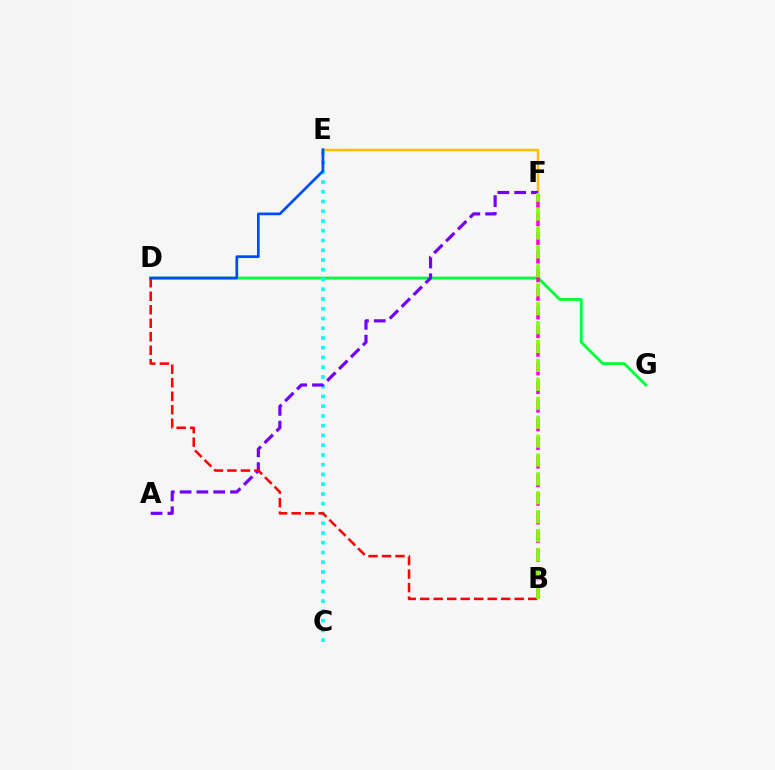{('D', 'G'): [{'color': '#00ff39', 'line_style': 'solid', 'thickness': 2.05}], ('B', 'F'): [{'color': '#ff00cf', 'line_style': 'dashed', 'thickness': 2.53}, {'color': '#84ff00', 'line_style': 'dashed', 'thickness': 2.57}], ('E', 'F'): [{'color': '#ffbd00', 'line_style': 'solid', 'thickness': 1.79}], ('C', 'E'): [{'color': '#00fff6', 'line_style': 'dotted', 'thickness': 2.65}], ('A', 'F'): [{'color': '#7200ff', 'line_style': 'dashed', 'thickness': 2.28}], ('B', 'D'): [{'color': '#ff0000', 'line_style': 'dashed', 'thickness': 1.83}], ('D', 'E'): [{'color': '#004bff', 'line_style': 'solid', 'thickness': 1.95}]}